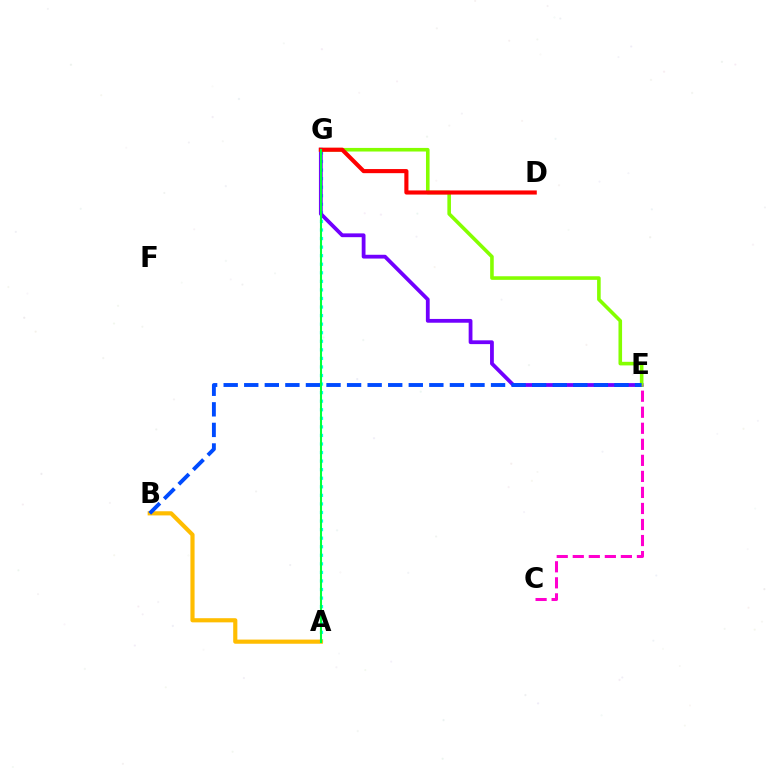{('A', 'G'): [{'color': '#00fff6', 'line_style': 'dotted', 'thickness': 2.33}, {'color': '#00ff39', 'line_style': 'solid', 'thickness': 1.5}], ('A', 'B'): [{'color': '#ffbd00', 'line_style': 'solid', 'thickness': 2.99}], ('E', 'G'): [{'color': '#7200ff', 'line_style': 'solid', 'thickness': 2.73}, {'color': '#84ff00', 'line_style': 'solid', 'thickness': 2.59}], ('D', 'G'): [{'color': '#ff0000', 'line_style': 'solid', 'thickness': 2.96}], ('B', 'E'): [{'color': '#004bff', 'line_style': 'dashed', 'thickness': 2.79}], ('C', 'E'): [{'color': '#ff00cf', 'line_style': 'dashed', 'thickness': 2.18}]}